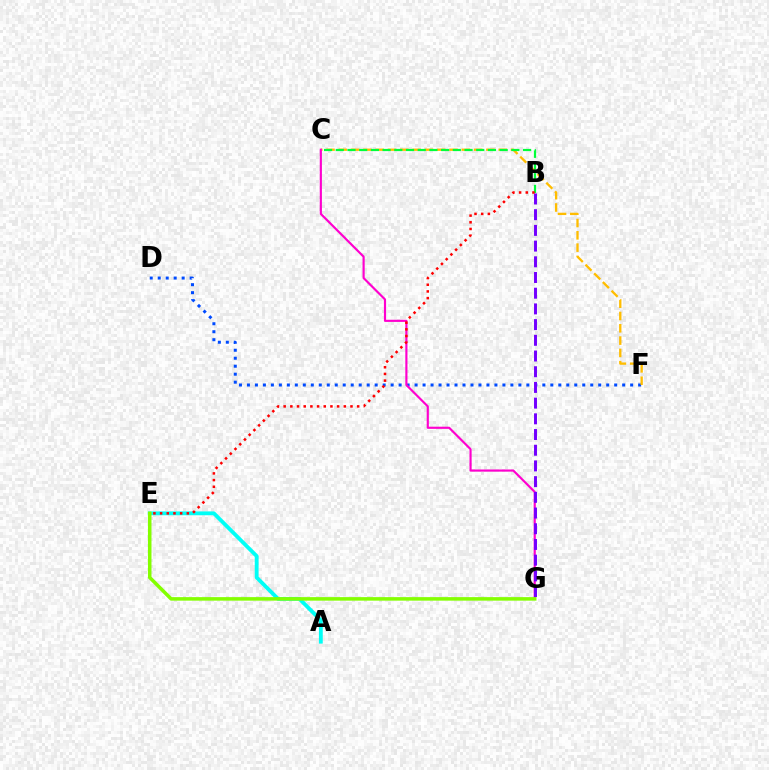{('D', 'F'): [{'color': '#004bff', 'line_style': 'dotted', 'thickness': 2.17}], ('C', 'F'): [{'color': '#ffbd00', 'line_style': 'dashed', 'thickness': 1.67}], ('C', 'G'): [{'color': '#ff00cf', 'line_style': 'solid', 'thickness': 1.56}], ('A', 'E'): [{'color': '#00fff6', 'line_style': 'solid', 'thickness': 2.76}], ('B', 'C'): [{'color': '#00ff39', 'line_style': 'dashed', 'thickness': 1.59}], ('B', 'G'): [{'color': '#7200ff', 'line_style': 'dashed', 'thickness': 2.13}], ('B', 'E'): [{'color': '#ff0000', 'line_style': 'dotted', 'thickness': 1.82}], ('E', 'G'): [{'color': '#84ff00', 'line_style': 'solid', 'thickness': 2.53}]}